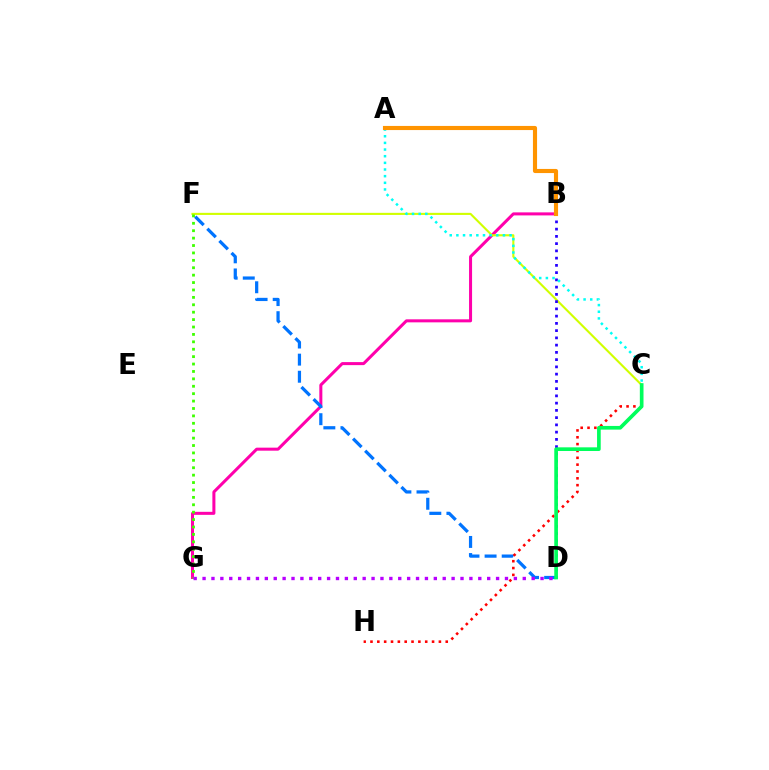{('B', 'G'): [{'color': '#ff00ac', 'line_style': 'solid', 'thickness': 2.18}], ('C', 'F'): [{'color': '#d1ff00', 'line_style': 'solid', 'thickness': 1.51}], ('F', 'G'): [{'color': '#3dff00', 'line_style': 'dotted', 'thickness': 2.01}], ('D', 'F'): [{'color': '#0074ff', 'line_style': 'dashed', 'thickness': 2.32}], ('B', 'D'): [{'color': '#2500ff', 'line_style': 'dotted', 'thickness': 1.97}], ('D', 'G'): [{'color': '#b900ff', 'line_style': 'dotted', 'thickness': 2.42}], ('C', 'H'): [{'color': '#ff0000', 'line_style': 'dotted', 'thickness': 1.86}], ('A', 'C'): [{'color': '#00fff6', 'line_style': 'dotted', 'thickness': 1.81}], ('A', 'B'): [{'color': '#ff9400', 'line_style': 'solid', 'thickness': 2.97}], ('C', 'D'): [{'color': '#00ff5c', 'line_style': 'solid', 'thickness': 2.64}]}